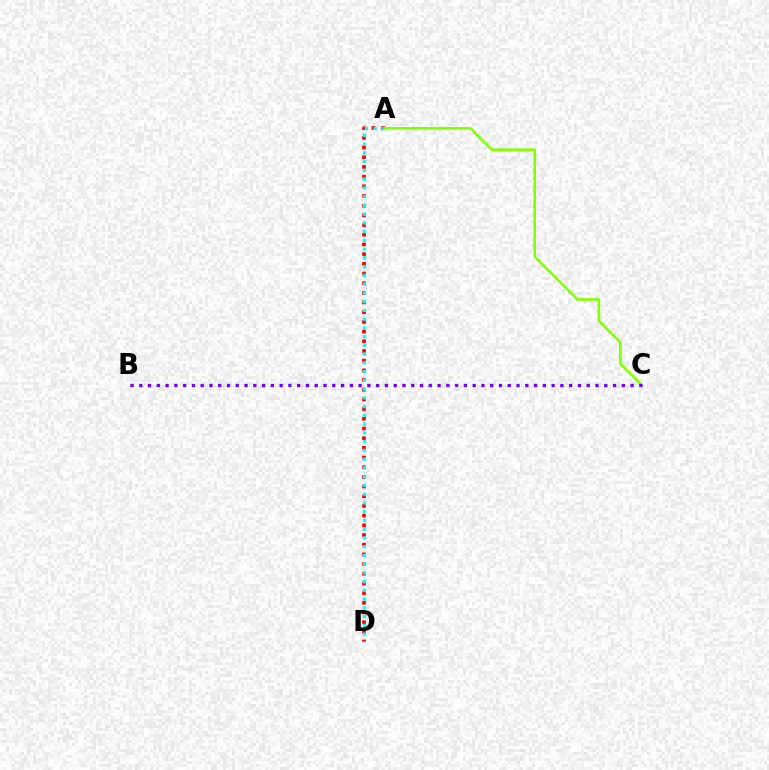{('A', 'D'): [{'color': '#ff0000', 'line_style': 'dotted', 'thickness': 2.63}, {'color': '#00fff6', 'line_style': 'dotted', 'thickness': 2.38}], ('A', 'C'): [{'color': '#84ff00', 'line_style': 'solid', 'thickness': 1.88}], ('B', 'C'): [{'color': '#7200ff', 'line_style': 'dotted', 'thickness': 2.38}]}